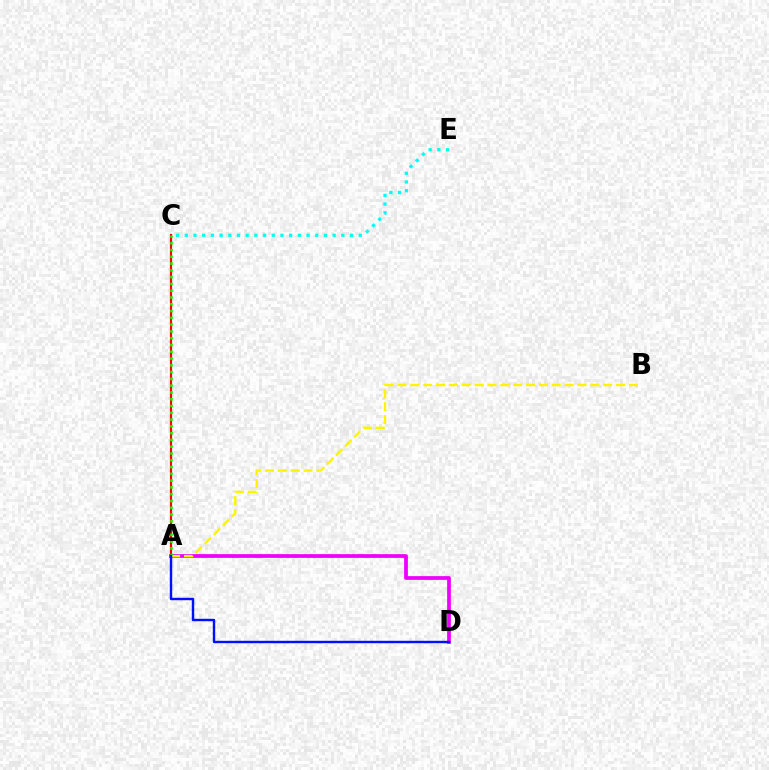{('A', 'D'): [{'color': '#ee00ff', 'line_style': 'solid', 'thickness': 2.7}, {'color': '#0010ff', 'line_style': 'solid', 'thickness': 1.74}], ('C', 'E'): [{'color': '#00fff6', 'line_style': 'dotted', 'thickness': 2.36}], ('A', 'C'): [{'color': '#ff0000', 'line_style': 'solid', 'thickness': 1.58}, {'color': '#08ff00', 'line_style': 'dotted', 'thickness': 1.84}], ('A', 'B'): [{'color': '#fcf500', 'line_style': 'dashed', 'thickness': 1.75}]}